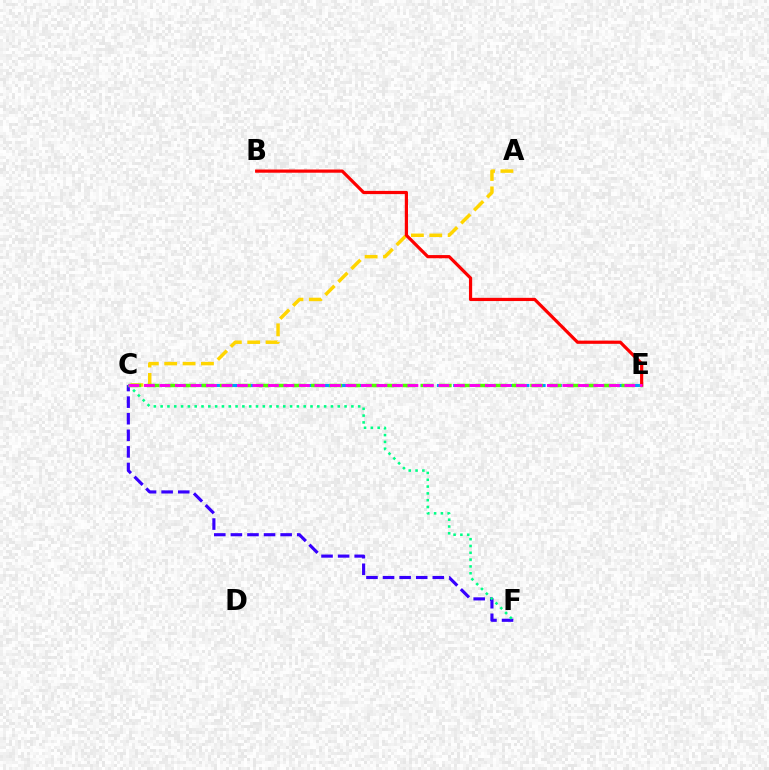{('C', 'E'): [{'color': '#009eff', 'line_style': 'dashed', 'thickness': 2.21}, {'color': '#4fff00', 'line_style': 'dashed', 'thickness': 2.48}, {'color': '#ff00ed', 'line_style': 'dashed', 'thickness': 2.11}], ('C', 'F'): [{'color': '#3700ff', 'line_style': 'dashed', 'thickness': 2.25}, {'color': '#00ff86', 'line_style': 'dotted', 'thickness': 1.85}], ('A', 'C'): [{'color': '#ffd500', 'line_style': 'dashed', 'thickness': 2.5}], ('B', 'E'): [{'color': '#ff0000', 'line_style': 'solid', 'thickness': 2.31}]}